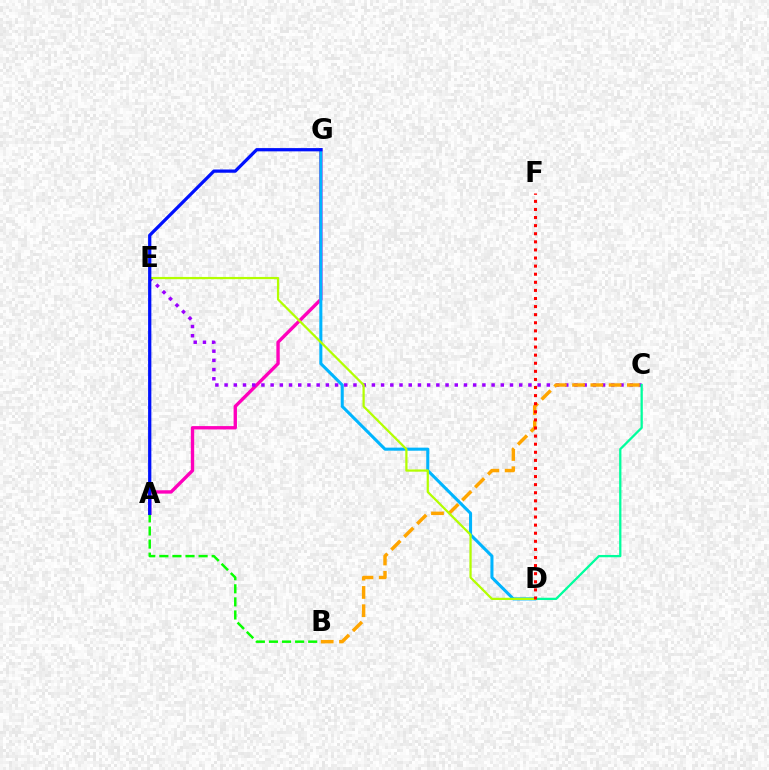{('A', 'G'): [{'color': '#ff00bd', 'line_style': 'solid', 'thickness': 2.42}, {'color': '#0010ff', 'line_style': 'solid', 'thickness': 2.34}], ('A', 'B'): [{'color': '#08ff00', 'line_style': 'dashed', 'thickness': 1.78}], ('C', 'E'): [{'color': '#9b00ff', 'line_style': 'dotted', 'thickness': 2.5}], ('B', 'C'): [{'color': '#ffa500', 'line_style': 'dashed', 'thickness': 2.48}], ('C', 'D'): [{'color': '#00ff9d', 'line_style': 'solid', 'thickness': 1.64}], ('D', 'G'): [{'color': '#00b5ff', 'line_style': 'solid', 'thickness': 2.2}], ('D', 'E'): [{'color': '#b3ff00', 'line_style': 'solid', 'thickness': 1.61}], ('D', 'F'): [{'color': '#ff0000', 'line_style': 'dotted', 'thickness': 2.2}]}